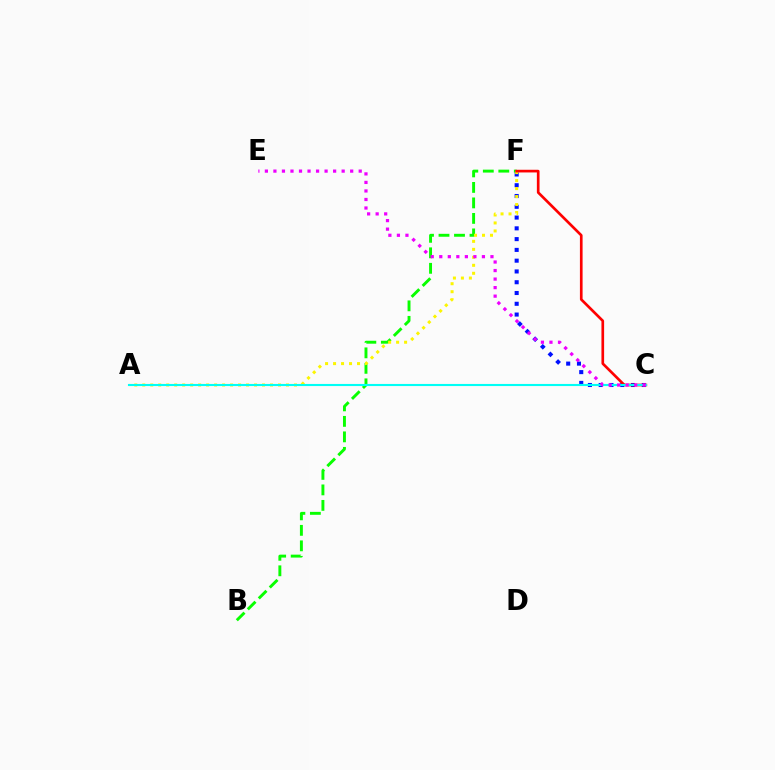{('B', 'F'): [{'color': '#08ff00', 'line_style': 'dashed', 'thickness': 2.11}], ('C', 'F'): [{'color': '#0010ff', 'line_style': 'dotted', 'thickness': 2.93}, {'color': '#ff0000', 'line_style': 'solid', 'thickness': 1.92}], ('A', 'F'): [{'color': '#fcf500', 'line_style': 'dotted', 'thickness': 2.17}], ('A', 'C'): [{'color': '#00fff6', 'line_style': 'solid', 'thickness': 1.52}], ('C', 'E'): [{'color': '#ee00ff', 'line_style': 'dotted', 'thickness': 2.32}]}